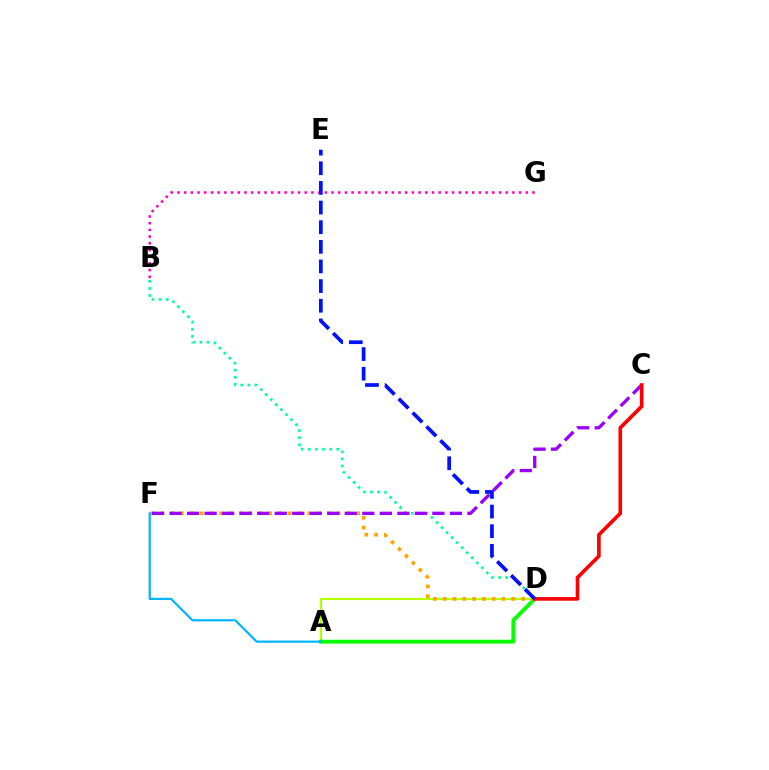{('A', 'D'): [{'color': '#b3ff00', 'line_style': 'solid', 'thickness': 1.56}, {'color': '#08ff00', 'line_style': 'solid', 'thickness': 2.78}], ('B', 'G'): [{'color': '#ff00bd', 'line_style': 'dotted', 'thickness': 1.82}], ('D', 'F'): [{'color': '#ffa500', 'line_style': 'dotted', 'thickness': 2.66}], ('B', 'D'): [{'color': '#00ff9d', 'line_style': 'dotted', 'thickness': 1.93}], ('A', 'F'): [{'color': '#00b5ff', 'line_style': 'solid', 'thickness': 1.59}], ('C', 'F'): [{'color': '#9b00ff', 'line_style': 'dashed', 'thickness': 2.38}], ('C', 'D'): [{'color': '#ff0000', 'line_style': 'solid', 'thickness': 2.62}], ('D', 'E'): [{'color': '#0010ff', 'line_style': 'dashed', 'thickness': 2.67}]}